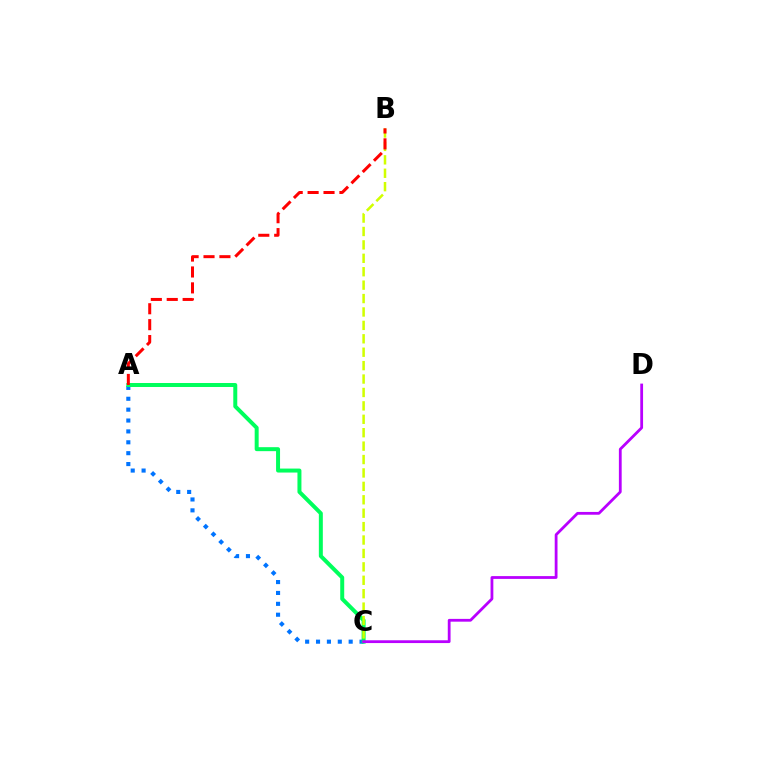{('A', 'C'): [{'color': '#0074ff', 'line_style': 'dotted', 'thickness': 2.96}, {'color': '#00ff5c', 'line_style': 'solid', 'thickness': 2.87}], ('C', 'D'): [{'color': '#b900ff', 'line_style': 'solid', 'thickness': 2.01}], ('B', 'C'): [{'color': '#d1ff00', 'line_style': 'dashed', 'thickness': 1.82}], ('A', 'B'): [{'color': '#ff0000', 'line_style': 'dashed', 'thickness': 2.16}]}